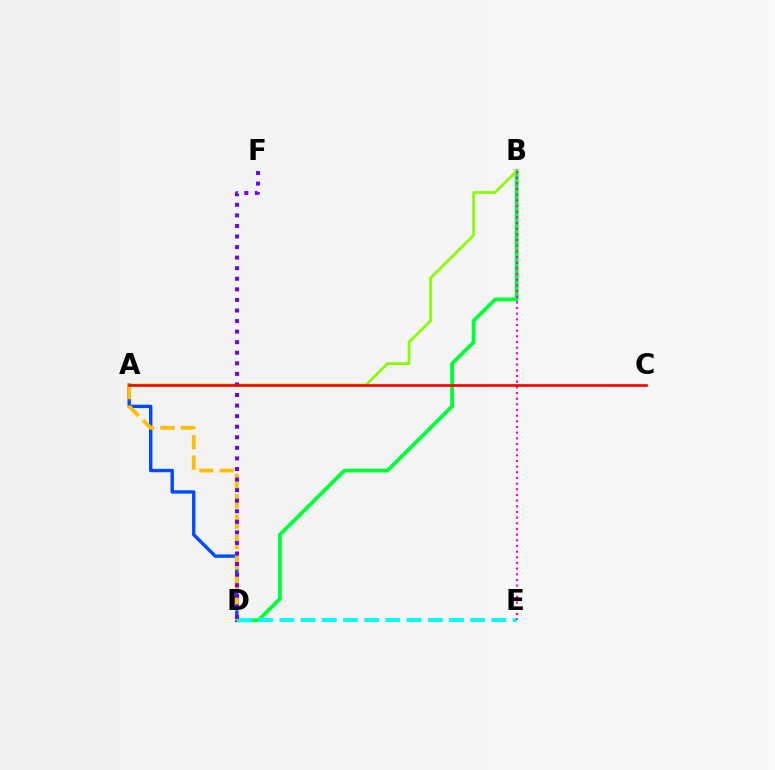{('B', 'D'): [{'color': '#00ff39', 'line_style': 'solid', 'thickness': 2.76}], ('A', 'D'): [{'color': '#004bff', 'line_style': 'solid', 'thickness': 2.43}, {'color': '#ffbd00', 'line_style': 'dashed', 'thickness': 2.77}], ('D', 'E'): [{'color': '#00fff6', 'line_style': 'dashed', 'thickness': 2.88}], ('A', 'B'): [{'color': '#84ff00', 'line_style': 'solid', 'thickness': 1.97}], ('B', 'E'): [{'color': '#ff00cf', 'line_style': 'dotted', 'thickness': 1.54}], ('D', 'F'): [{'color': '#7200ff', 'line_style': 'dotted', 'thickness': 2.87}], ('A', 'C'): [{'color': '#ff0000', 'line_style': 'solid', 'thickness': 1.93}]}